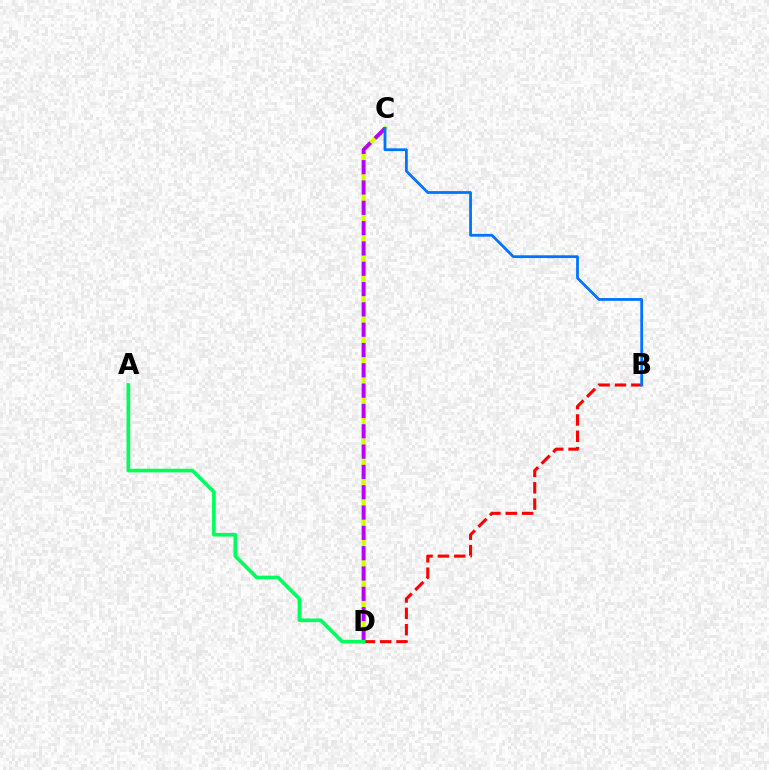{('C', 'D'): [{'color': '#d1ff00', 'line_style': 'solid', 'thickness': 2.99}, {'color': '#b900ff', 'line_style': 'dashed', 'thickness': 2.76}], ('B', 'D'): [{'color': '#ff0000', 'line_style': 'dashed', 'thickness': 2.22}], ('A', 'D'): [{'color': '#00ff5c', 'line_style': 'solid', 'thickness': 2.63}], ('B', 'C'): [{'color': '#0074ff', 'line_style': 'solid', 'thickness': 2.0}]}